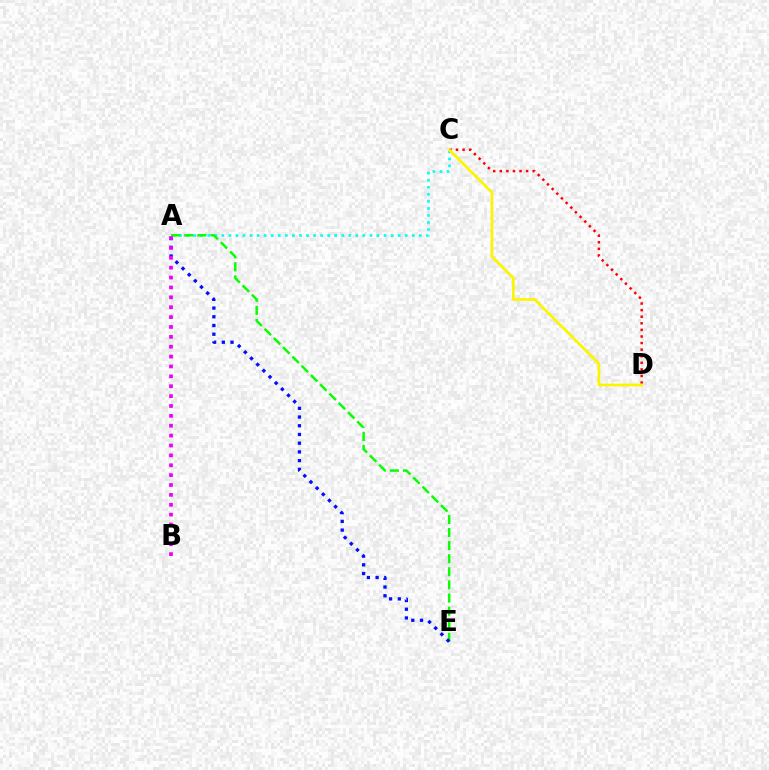{('A', 'C'): [{'color': '#00fff6', 'line_style': 'dotted', 'thickness': 1.92}], ('C', 'D'): [{'color': '#ff0000', 'line_style': 'dotted', 'thickness': 1.79}, {'color': '#fcf500', 'line_style': 'solid', 'thickness': 1.94}], ('A', 'E'): [{'color': '#08ff00', 'line_style': 'dashed', 'thickness': 1.78}, {'color': '#0010ff', 'line_style': 'dotted', 'thickness': 2.37}], ('A', 'B'): [{'color': '#ee00ff', 'line_style': 'dotted', 'thickness': 2.68}]}